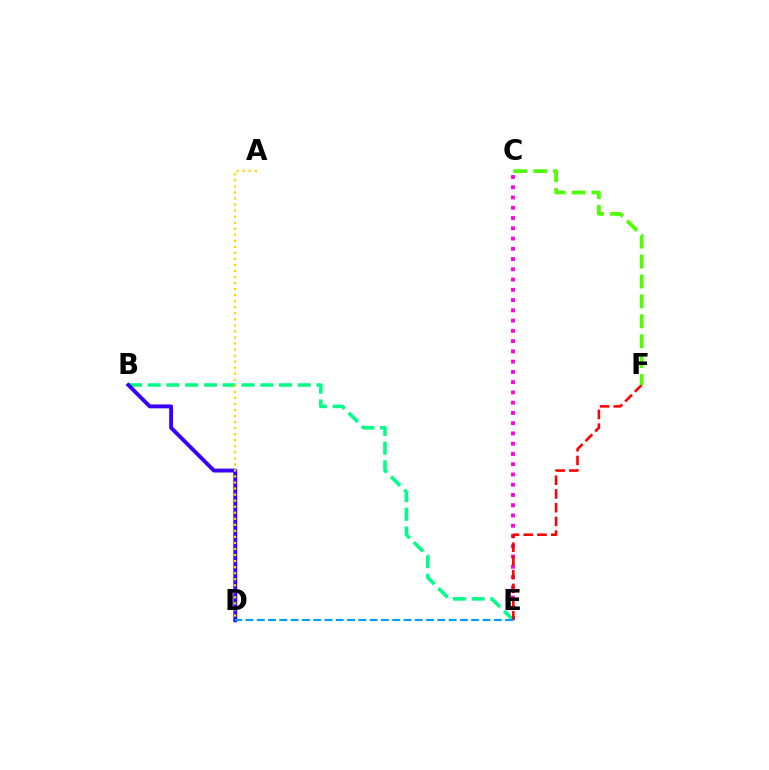{('C', 'E'): [{'color': '#ff00ed', 'line_style': 'dotted', 'thickness': 2.79}], ('B', 'E'): [{'color': '#00ff86', 'line_style': 'dashed', 'thickness': 2.55}], ('B', 'D'): [{'color': '#3700ff', 'line_style': 'solid', 'thickness': 2.8}], ('E', 'F'): [{'color': '#ff0000', 'line_style': 'dashed', 'thickness': 1.86}], ('A', 'D'): [{'color': '#ffd500', 'line_style': 'dotted', 'thickness': 1.64}], ('C', 'F'): [{'color': '#4fff00', 'line_style': 'dashed', 'thickness': 2.71}], ('D', 'E'): [{'color': '#009eff', 'line_style': 'dashed', 'thickness': 1.53}]}